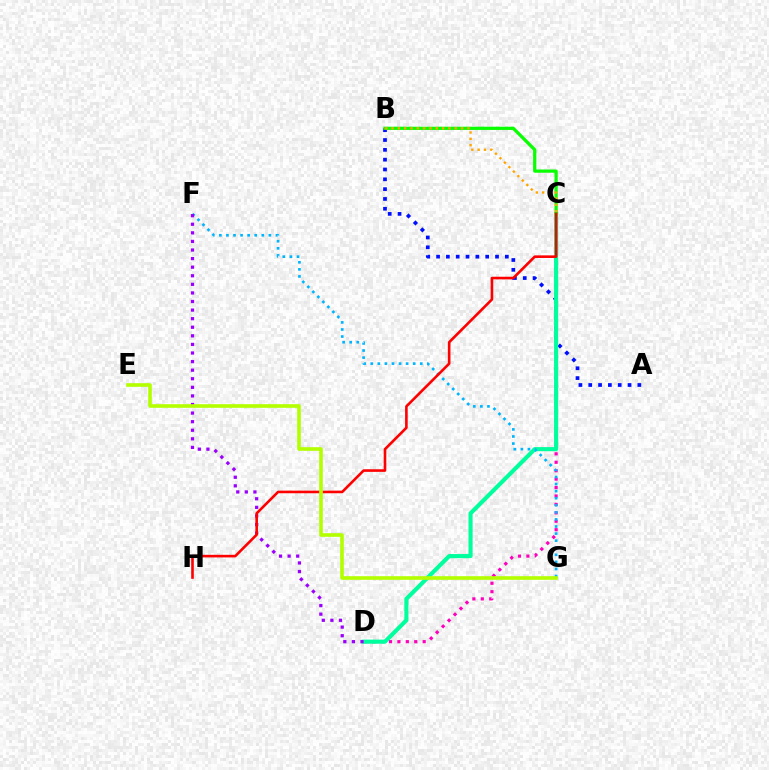{('A', 'B'): [{'color': '#0010ff', 'line_style': 'dotted', 'thickness': 2.67}], ('C', 'D'): [{'color': '#ff00bd', 'line_style': 'dotted', 'thickness': 2.29}, {'color': '#00ff9d', 'line_style': 'solid', 'thickness': 2.96}], ('B', 'C'): [{'color': '#08ff00', 'line_style': 'solid', 'thickness': 2.32}, {'color': '#ffa500', 'line_style': 'dotted', 'thickness': 1.72}], ('F', 'G'): [{'color': '#00b5ff', 'line_style': 'dotted', 'thickness': 1.92}], ('D', 'F'): [{'color': '#9b00ff', 'line_style': 'dotted', 'thickness': 2.33}], ('C', 'H'): [{'color': '#ff0000', 'line_style': 'solid', 'thickness': 1.88}], ('E', 'G'): [{'color': '#b3ff00', 'line_style': 'solid', 'thickness': 2.62}]}